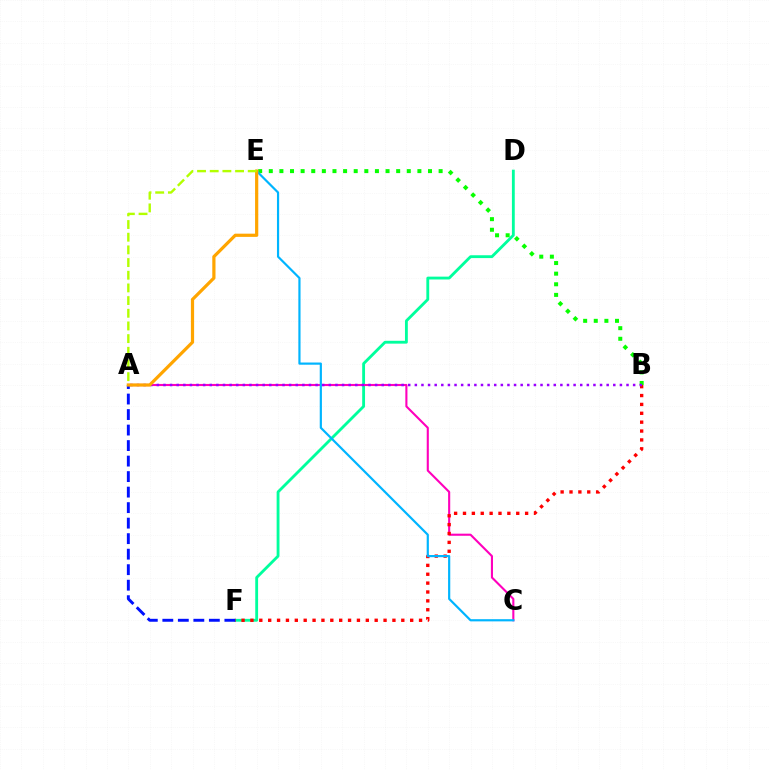{('D', 'F'): [{'color': '#00ff9d', 'line_style': 'solid', 'thickness': 2.04}], ('B', 'E'): [{'color': '#08ff00', 'line_style': 'dotted', 'thickness': 2.88}], ('A', 'C'): [{'color': '#ff00bd', 'line_style': 'solid', 'thickness': 1.52}], ('B', 'F'): [{'color': '#ff0000', 'line_style': 'dotted', 'thickness': 2.41}], ('C', 'E'): [{'color': '#00b5ff', 'line_style': 'solid', 'thickness': 1.58}], ('A', 'F'): [{'color': '#0010ff', 'line_style': 'dashed', 'thickness': 2.11}], ('A', 'B'): [{'color': '#9b00ff', 'line_style': 'dotted', 'thickness': 1.8}], ('A', 'E'): [{'color': '#ffa500', 'line_style': 'solid', 'thickness': 2.31}, {'color': '#b3ff00', 'line_style': 'dashed', 'thickness': 1.72}]}